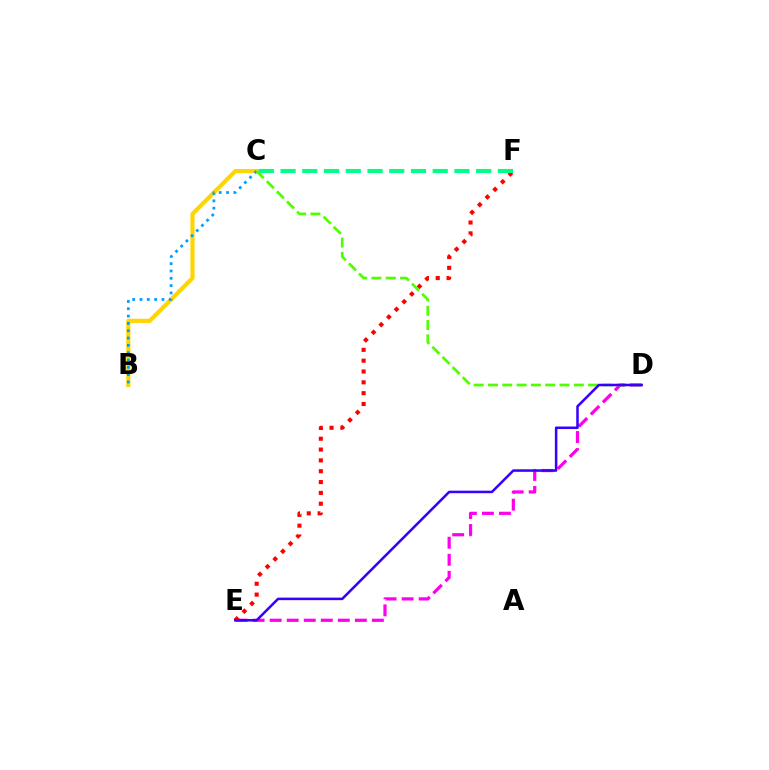{('B', 'C'): [{'color': '#ffd500', 'line_style': 'solid', 'thickness': 2.97}, {'color': '#009eff', 'line_style': 'dotted', 'thickness': 1.99}], ('D', 'E'): [{'color': '#ff00ed', 'line_style': 'dashed', 'thickness': 2.31}, {'color': '#3700ff', 'line_style': 'solid', 'thickness': 1.82}], ('E', 'F'): [{'color': '#ff0000', 'line_style': 'dotted', 'thickness': 2.94}], ('C', 'D'): [{'color': '#4fff00', 'line_style': 'dashed', 'thickness': 1.94}], ('C', 'F'): [{'color': '#00ff86', 'line_style': 'dashed', 'thickness': 2.95}]}